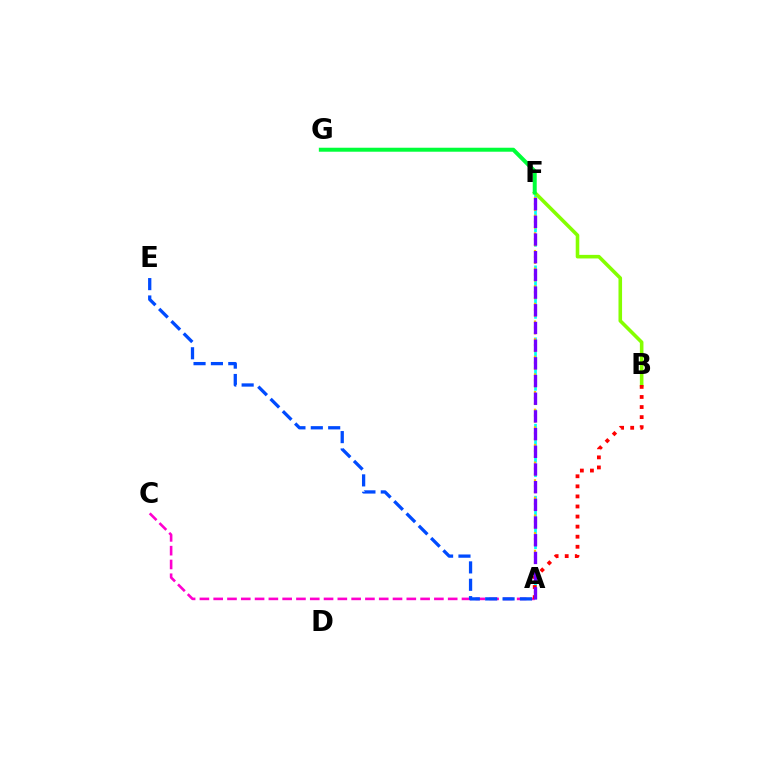{('A', 'F'): [{'color': '#00fff6', 'line_style': 'dashed', 'thickness': 1.96}, {'color': '#ffbd00', 'line_style': 'dotted', 'thickness': 1.6}, {'color': '#7200ff', 'line_style': 'dashed', 'thickness': 2.4}], ('A', 'C'): [{'color': '#ff00cf', 'line_style': 'dashed', 'thickness': 1.87}], ('A', 'E'): [{'color': '#004bff', 'line_style': 'dashed', 'thickness': 2.36}], ('B', 'F'): [{'color': '#84ff00', 'line_style': 'solid', 'thickness': 2.58}], ('A', 'B'): [{'color': '#ff0000', 'line_style': 'dotted', 'thickness': 2.74}], ('F', 'G'): [{'color': '#00ff39', 'line_style': 'solid', 'thickness': 2.87}]}